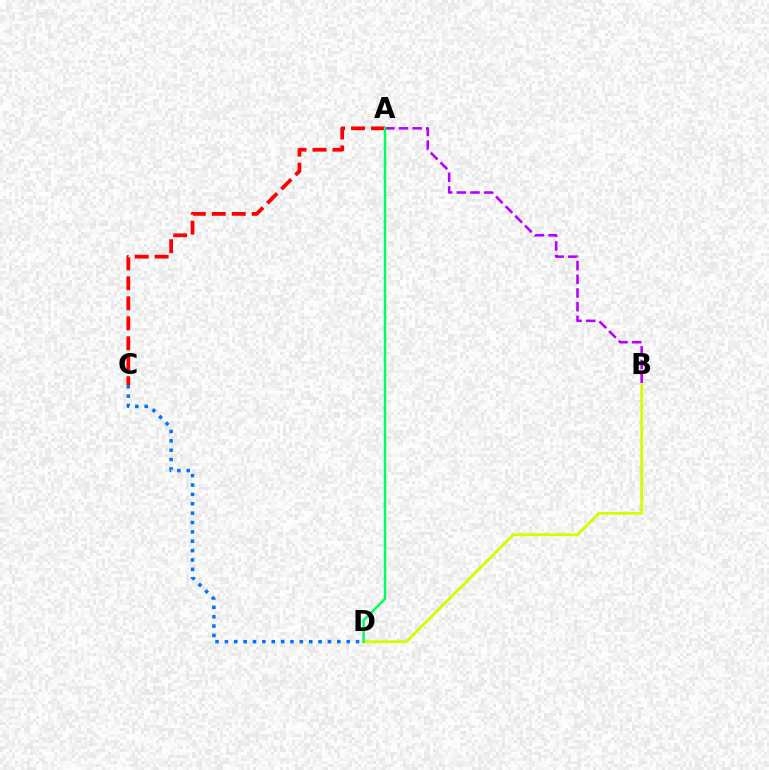{('C', 'D'): [{'color': '#0074ff', 'line_style': 'dotted', 'thickness': 2.55}], ('A', 'B'): [{'color': '#b900ff', 'line_style': 'dashed', 'thickness': 1.86}], ('A', 'C'): [{'color': '#ff0000', 'line_style': 'dashed', 'thickness': 2.71}], ('B', 'D'): [{'color': '#d1ff00', 'line_style': 'solid', 'thickness': 2.03}], ('A', 'D'): [{'color': '#00ff5c', 'line_style': 'solid', 'thickness': 1.74}]}